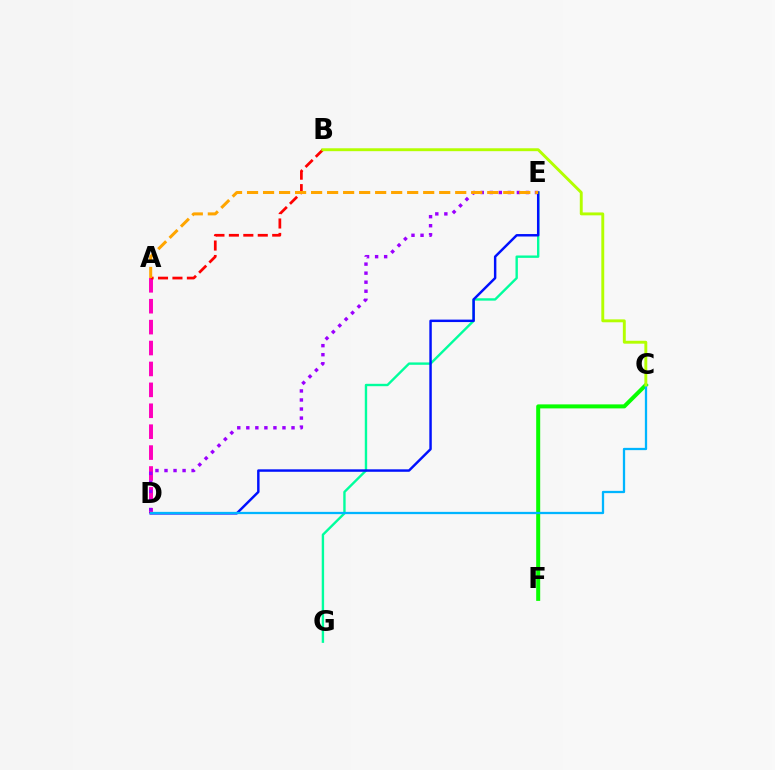{('A', 'D'): [{'color': '#ff00bd', 'line_style': 'dashed', 'thickness': 2.84}], ('D', 'E'): [{'color': '#9b00ff', 'line_style': 'dotted', 'thickness': 2.46}, {'color': '#0010ff', 'line_style': 'solid', 'thickness': 1.77}], ('A', 'B'): [{'color': '#ff0000', 'line_style': 'dashed', 'thickness': 1.96}], ('C', 'F'): [{'color': '#08ff00', 'line_style': 'solid', 'thickness': 2.88}], ('E', 'G'): [{'color': '#00ff9d', 'line_style': 'solid', 'thickness': 1.72}], ('A', 'E'): [{'color': '#ffa500', 'line_style': 'dashed', 'thickness': 2.18}], ('C', 'D'): [{'color': '#00b5ff', 'line_style': 'solid', 'thickness': 1.64}], ('B', 'C'): [{'color': '#b3ff00', 'line_style': 'solid', 'thickness': 2.09}]}